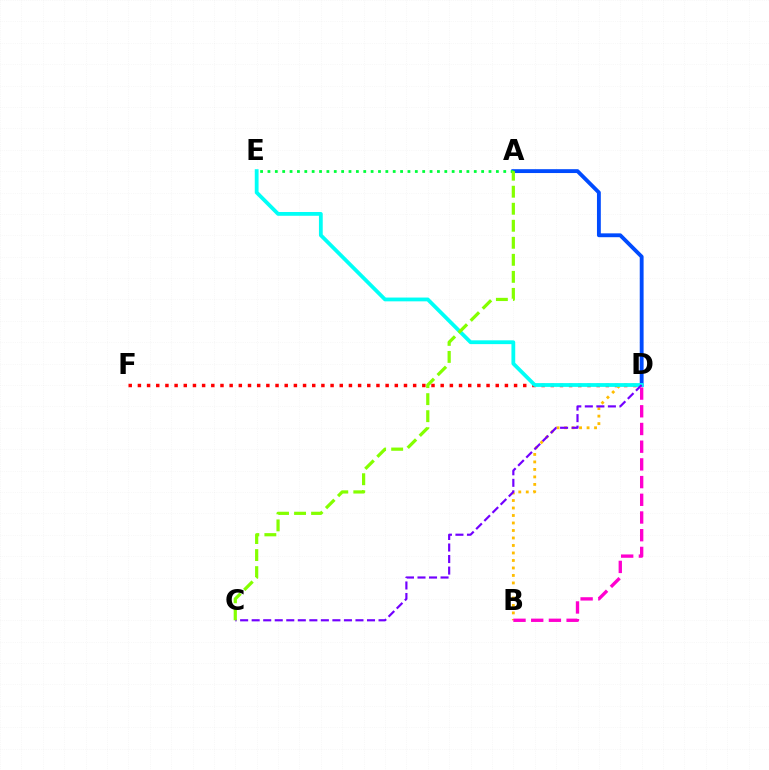{('D', 'F'): [{'color': '#ff0000', 'line_style': 'dotted', 'thickness': 2.49}], ('B', 'D'): [{'color': '#ffbd00', 'line_style': 'dotted', 'thickness': 2.04}, {'color': '#ff00cf', 'line_style': 'dashed', 'thickness': 2.4}], ('A', 'D'): [{'color': '#004bff', 'line_style': 'solid', 'thickness': 2.77}], ('D', 'E'): [{'color': '#00fff6', 'line_style': 'solid', 'thickness': 2.73}], ('C', 'D'): [{'color': '#7200ff', 'line_style': 'dashed', 'thickness': 1.57}], ('A', 'E'): [{'color': '#00ff39', 'line_style': 'dotted', 'thickness': 2.0}], ('A', 'C'): [{'color': '#84ff00', 'line_style': 'dashed', 'thickness': 2.31}]}